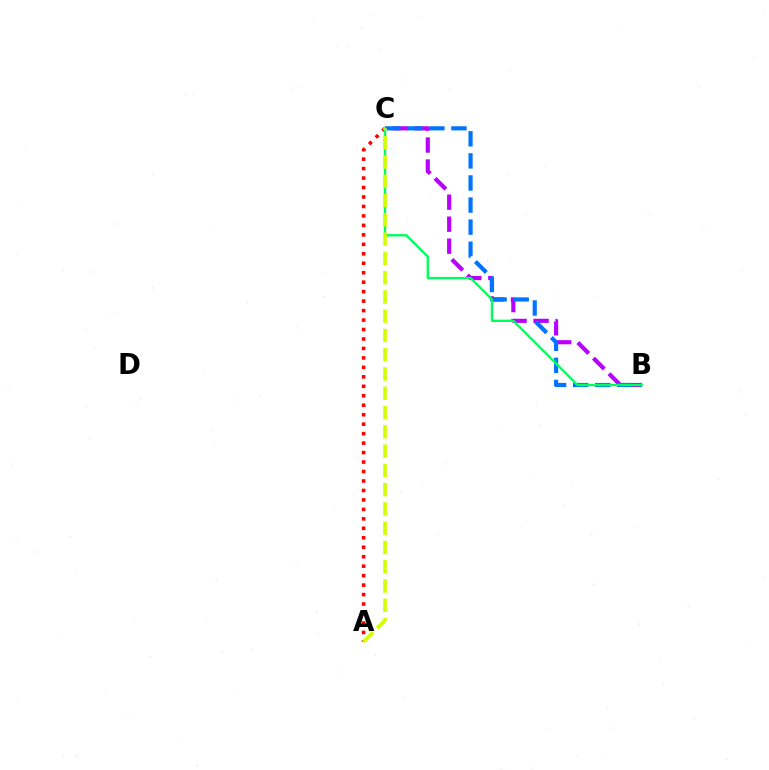{('B', 'C'): [{'color': '#b900ff', 'line_style': 'dashed', 'thickness': 2.99}, {'color': '#0074ff', 'line_style': 'dashed', 'thickness': 3.0}, {'color': '#00ff5c', 'line_style': 'solid', 'thickness': 1.71}], ('A', 'C'): [{'color': '#ff0000', 'line_style': 'dotted', 'thickness': 2.57}, {'color': '#d1ff00', 'line_style': 'dashed', 'thickness': 2.62}]}